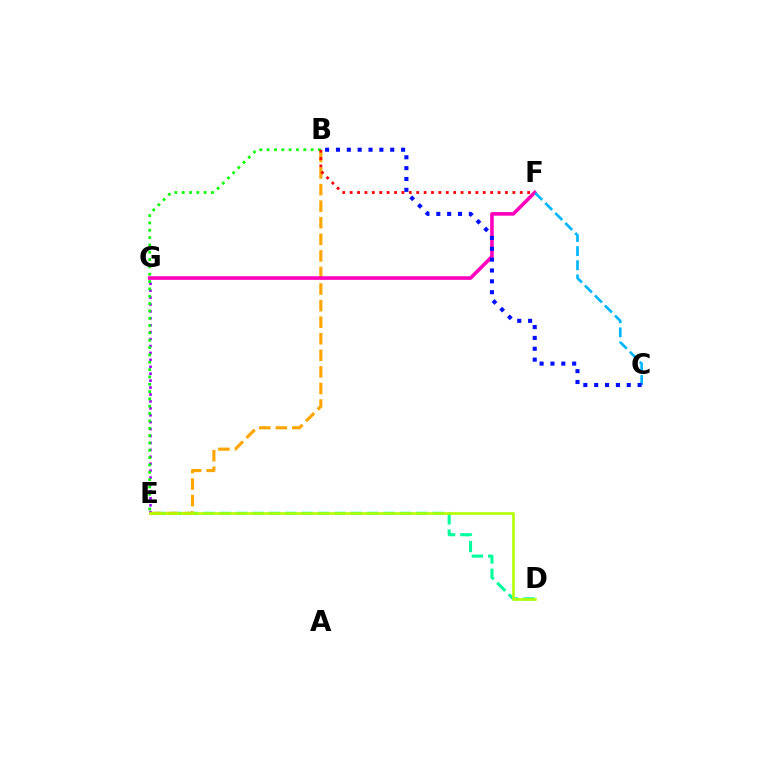{('D', 'E'): [{'color': '#00ff9d', 'line_style': 'dashed', 'thickness': 2.23}, {'color': '#b3ff00', 'line_style': 'solid', 'thickness': 1.87}], ('E', 'G'): [{'color': '#9b00ff', 'line_style': 'dotted', 'thickness': 1.88}], ('B', 'E'): [{'color': '#ffa500', 'line_style': 'dashed', 'thickness': 2.25}, {'color': '#08ff00', 'line_style': 'dotted', 'thickness': 1.99}], ('F', 'G'): [{'color': '#ff00bd', 'line_style': 'solid', 'thickness': 2.59}], ('C', 'F'): [{'color': '#00b5ff', 'line_style': 'dashed', 'thickness': 1.92}], ('B', 'F'): [{'color': '#ff0000', 'line_style': 'dotted', 'thickness': 2.01}], ('B', 'C'): [{'color': '#0010ff', 'line_style': 'dotted', 'thickness': 2.95}]}